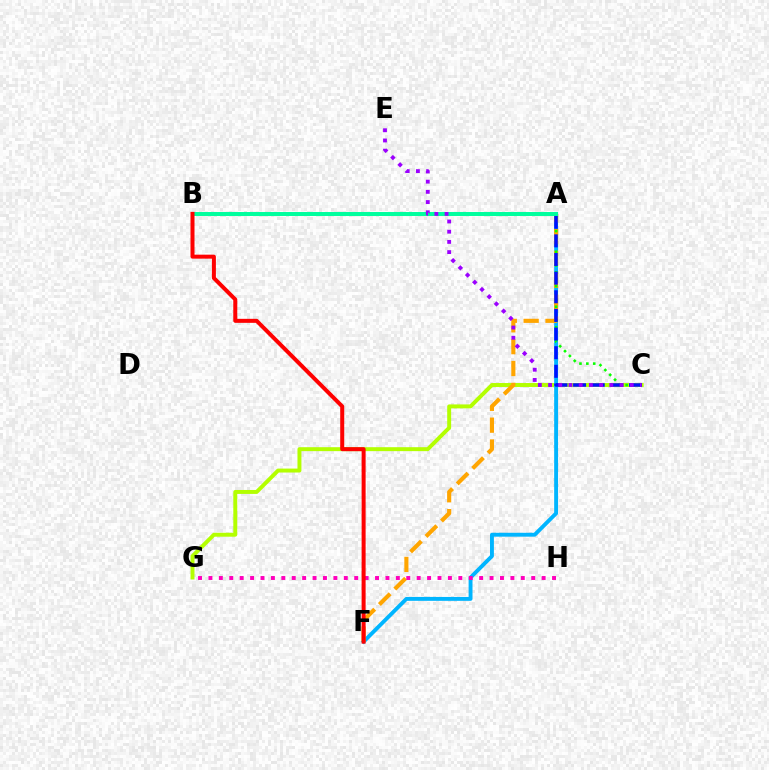{('C', 'G'): [{'color': '#b3ff00', 'line_style': 'solid', 'thickness': 2.84}], ('A', 'F'): [{'color': '#00b5ff', 'line_style': 'solid', 'thickness': 2.8}, {'color': '#ffa500', 'line_style': 'dashed', 'thickness': 2.97}], ('A', 'C'): [{'color': '#08ff00', 'line_style': 'dotted', 'thickness': 1.87}, {'color': '#0010ff', 'line_style': 'dashed', 'thickness': 2.53}], ('G', 'H'): [{'color': '#ff00bd', 'line_style': 'dotted', 'thickness': 2.83}], ('A', 'B'): [{'color': '#00ff9d', 'line_style': 'solid', 'thickness': 2.86}], ('C', 'E'): [{'color': '#9b00ff', 'line_style': 'dotted', 'thickness': 2.77}], ('B', 'F'): [{'color': '#ff0000', 'line_style': 'solid', 'thickness': 2.88}]}